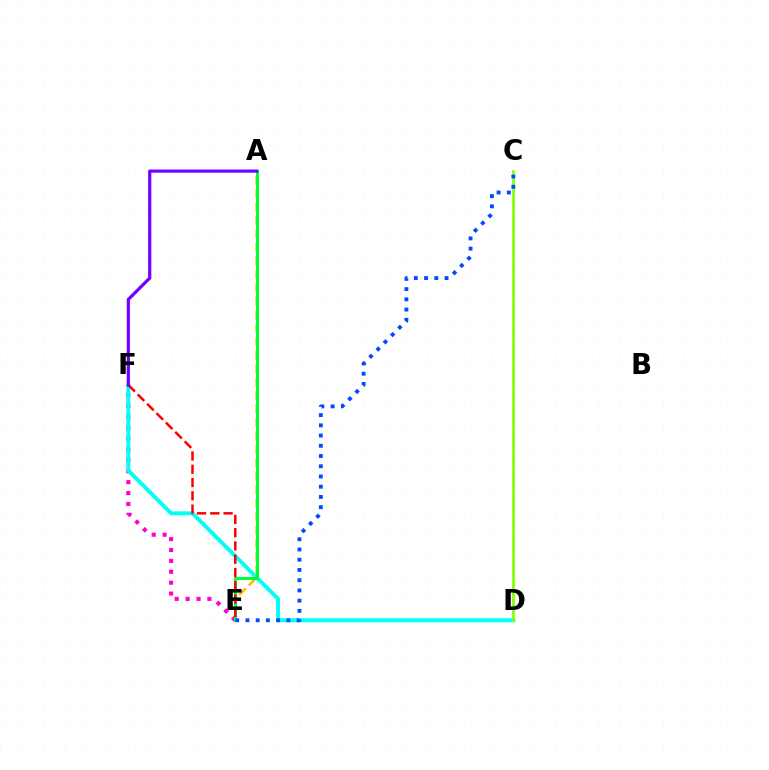{('E', 'F'): [{'color': '#ff00cf', 'line_style': 'dotted', 'thickness': 2.96}, {'color': '#ff0000', 'line_style': 'dashed', 'thickness': 1.8}], ('D', 'F'): [{'color': '#00fff6', 'line_style': 'solid', 'thickness': 2.85}], ('A', 'E'): [{'color': '#ffbd00', 'line_style': 'dashed', 'thickness': 1.83}, {'color': '#00ff39', 'line_style': 'solid', 'thickness': 2.15}], ('C', 'D'): [{'color': '#84ff00', 'line_style': 'solid', 'thickness': 1.94}], ('C', 'E'): [{'color': '#004bff', 'line_style': 'dotted', 'thickness': 2.78}], ('A', 'F'): [{'color': '#7200ff', 'line_style': 'solid', 'thickness': 2.3}]}